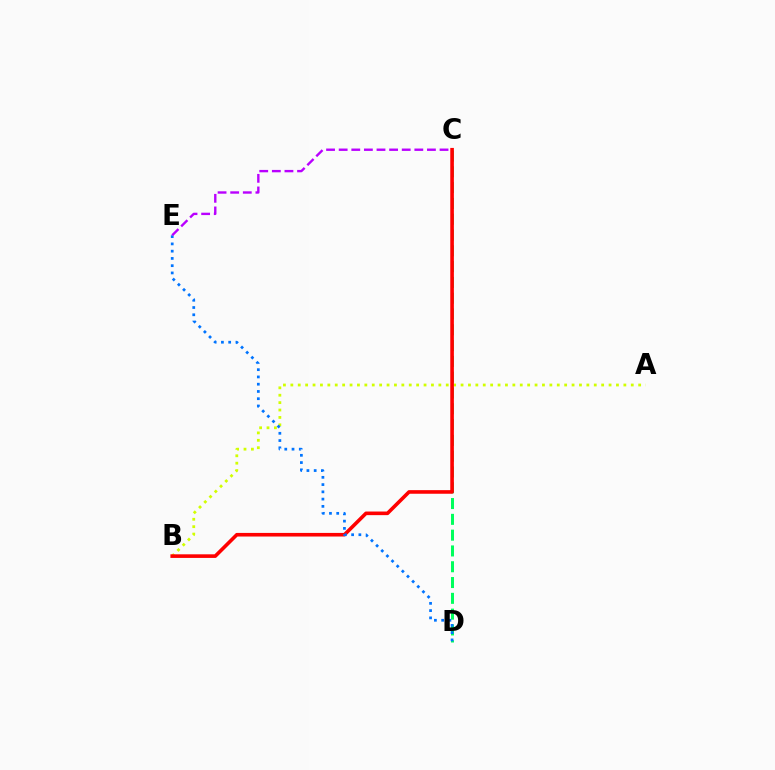{('C', 'D'): [{'color': '#00ff5c', 'line_style': 'dashed', 'thickness': 2.15}], ('A', 'B'): [{'color': '#d1ff00', 'line_style': 'dotted', 'thickness': 2.01}], ('B', 'C'): [{'color': '#ff0000', 'line_style': 'solid', 'thickness': 2.6}], ('D', 'E'): [{'color': '#0074ff', 'line_style': 'dotted', 'thickness': 1.97}], ('C', 'E'): [{'color': '#b900ff', 'line_style': 'dashed', 'thickness': 1.71}]}